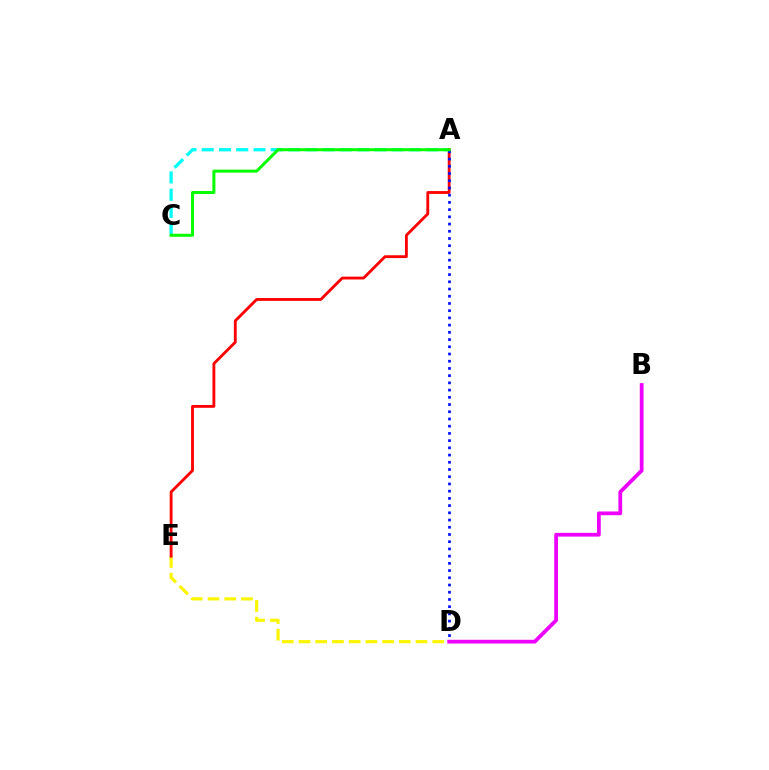{('D', 'E'): [{'color': '#fcf500', 'line_style': 'dashed', 'thickness': 2.27}], ('A', 'C'): [{'color': '#00fff6', 'line_style': 'dashed', 'thickness': 2.35}, {'color': '#08ff00', 'line_style': 'solid', 'thickness': 2.17}], ('A', 'E'): [{'color': '#ff0000', 'line_style': 'solid', 'thickness': 2.05}], ('A', 'D'): [{'color': '#0010ff', 'line_style': 'dotted', 'thickness': 1.96}], ('B', 'D'): [{'color': '#ee00ff', 'line_style': 'solid', 'thickness': 2.71}]}